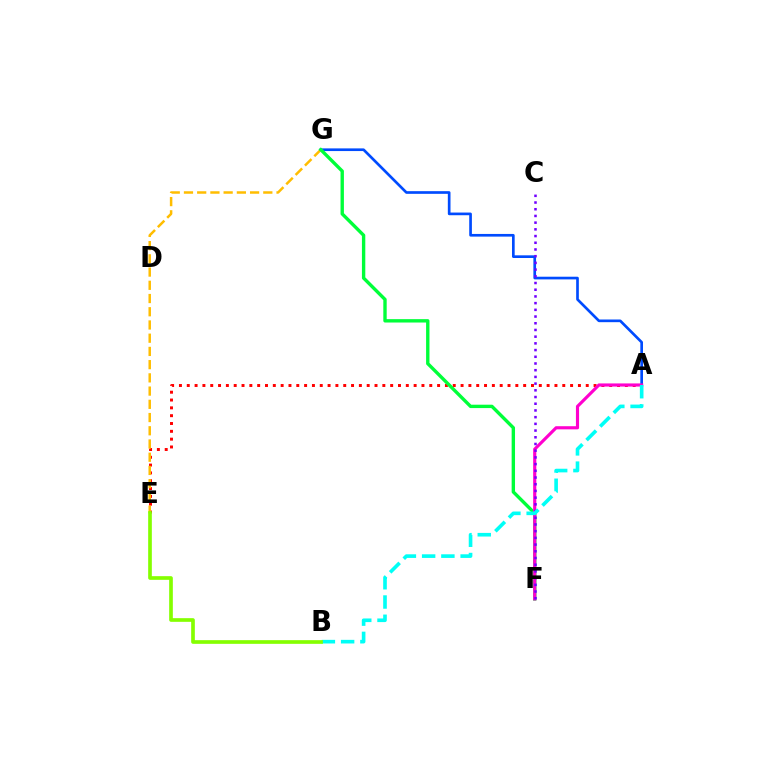{('A', 'G'): [{'color': '#004bff', 'line_style': 'solid', 'thickness': 1.93}], ('A', 'E'): [{'color': '#ff0000', 'line_style': 'dotted', 'thickness': 2.13}], ('E', 'G'): [{'color': '#ffbd00', 'line_style': 'dashed', 'thickness': 1.8}], ('F', 'G'): [{'color': '#00ff39', 'line_style': 'solid', 'thickness': 2.43}], ('A', 'F'): [{'color': '#ff00cf', 'line_style': 'solid', 'thickness': 2.26}], ('C', 'F'): [{'color': '#7200ff', 'line_style': 'dotted', 'thickness': 1.82}], ('A', 'B'): [{'color': '#00fff6', 'line_style': 'dashed', 'thickness': 2.62}], ('B', 'E'): [{'color': '#84ff00', 'line_style': 'solid', 'thickness': 2.65}]}